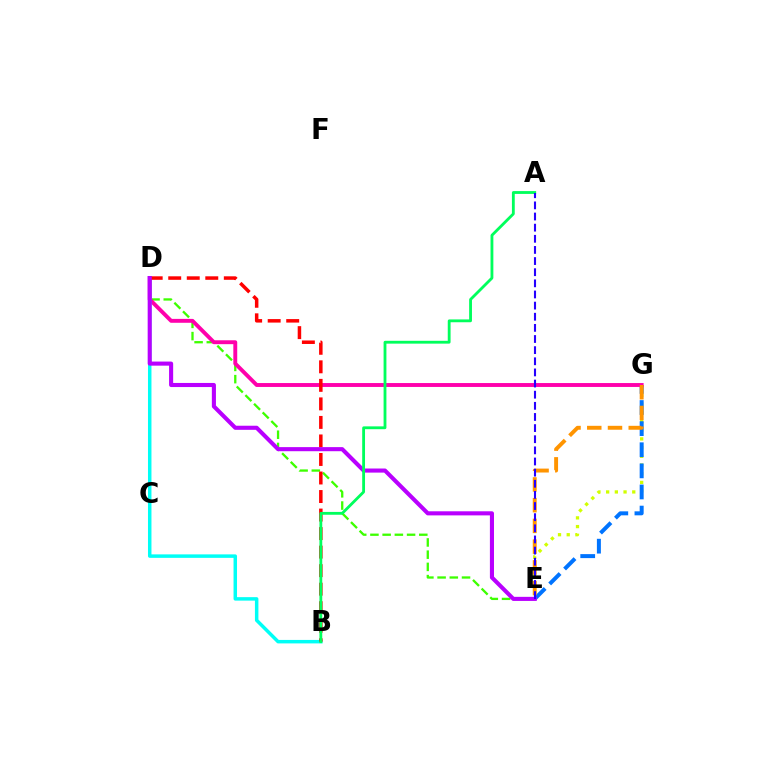{('D', 'E'): [{'color': '#3dff00', 'line_style': 'dashed', 'thickness': 1.66}, {'color': '#b900ff', 'line_style': 'solid', 'thickness': 2.95}], ('E', 'G'): [{'color': '#d1ff00', 'line_style': 'dotted', 'thickness': 2.37}, {'color': '#0074ff', 'line_style': 'dashed', 'thickness': 2.87}, {'color': '#ff9400', 'line_style': 'dashed', 'thickness': 2.82}], ('D', 'G'): [{'color': '#ff00ac', 'line_style': 'solid', 'thickness': 2.8}], ('B', 'D'): [{'color': '#00fff6', 'line_style': 'solid', 'thickness': 2.51}, {'color': '#ff0000', 'line_style': 'dashed', 'thickness': 2.52}], ('A', 'B'): [{'color': '#00ff5c', 'line_style': 'solid', 'thickness': 2.04}], ('A', 'E'): [{'color': '#2500ff', 'line_style': 'dashed', 'thickness': 1.51}]}